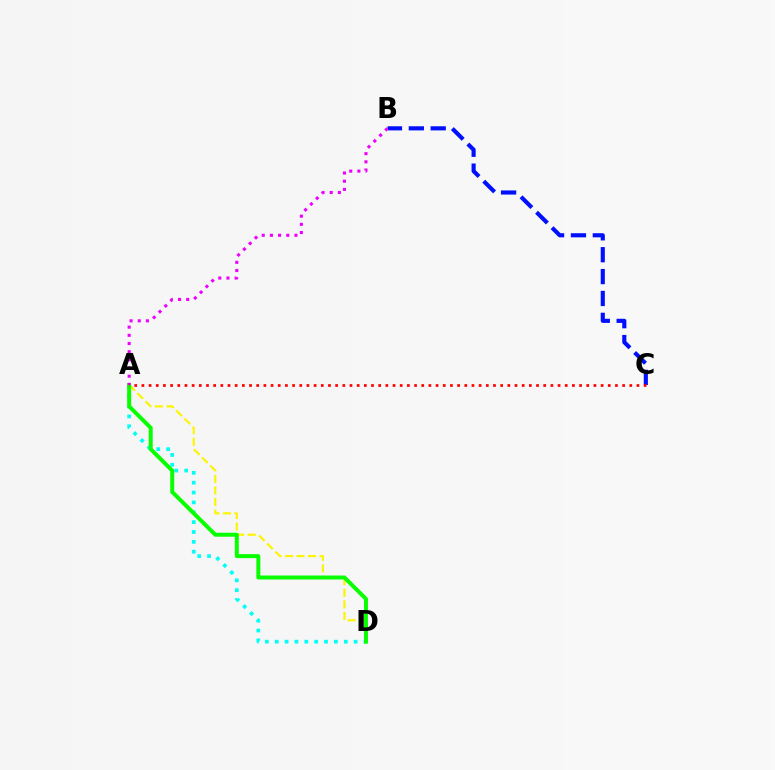{('A', 'D'): [{'color': '#fcf500', 'line_style': 'dashed', 'thickness': 1.57}, {'color': '#00fff6', 'line_style': 'dotted', 'thickness': 2.68}, {'color': '#08ff00', 'line_style': 'solid', 'thickness': 2.85}], ('B', 'C'): [{'color': '#0010ff', 'line_style': 'dashed', 'thickness': 2.97}], ('A', 'B'): [{'color': '#ee00ff', 'line_style': 'dotted', 'thickness': 2.22}], ('A', 'C'): [{'color': '#ff0000', 'line_style': 'dotted', 'thickness': 1.95}]}